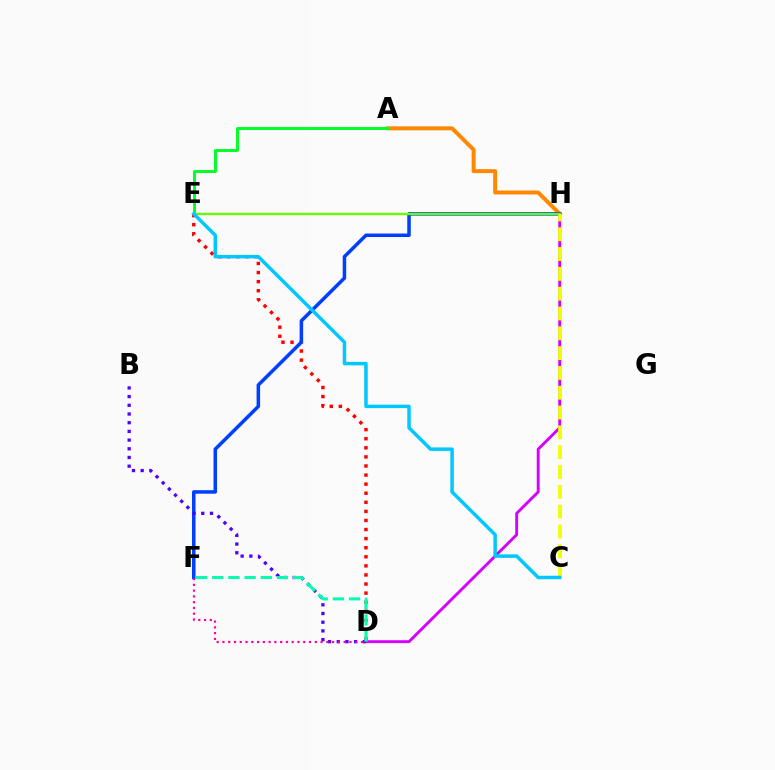{('D', 'E'): [{'color': '#ff0000', 'line_style': 'dotted', 'thickness': 2.47}], ('A', 'H'): [{'color': '#ff8800', 'line_style': 'solid', 'thickness': 2.86}], ('F', 'H'): [{'color': '#003fff', 'line_style': 'solid', 'thickness': 2.54}], ('D', 'H'): [{'color': '#d600ff', 'line_style': 'solid', 'thickness': 2.08}], ('E', 'H'): [{'color': '#66ff00', 'line_style': 'solid', 'thickness': 1.69}], ('C', 'H'): [{'color': '#eeff00', 'line_style': 'dashed', 'thickness': 2.69}], ('A', 'E'): [{'color': '#00ff27', 'line_style': 'solid', 'thickness': 2.12}], ('B', 'D'): [{'color': '#4f00ff', 'line_style': 'dotted', 'thickness': 2.36}], ('D', 'F'): [{'color': '#ff00a0', 'line_style': 'dotted', 'thickness': 1.57}, {'color': '#00ffaf', 'line_style': 'dashed', 'thickness': 2.2}], ('C', 'E'): [{'color': '#00c7ff', 'line_style': 'solid', 'thickness': 2.5}]}